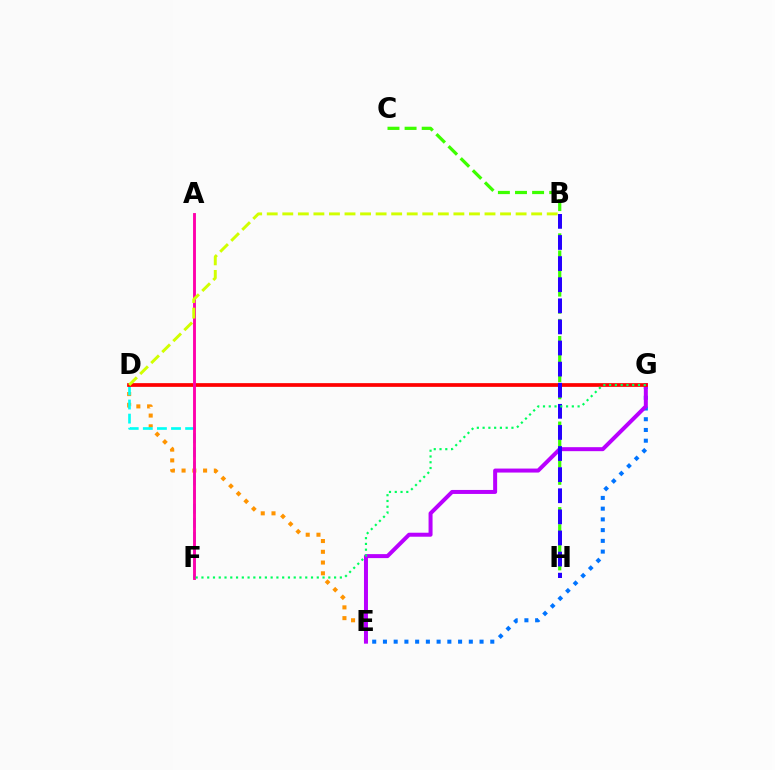{('D', 'E'): [{'color': '#ff9400', 'line_style': 'dotted', 'thickness': 2.92}], ('E', 'G'): [{'color': '#0074ff', 'line_style': 'dotted', 'thickness': 2.92}, {'color': '#b900ff', 'line_style': 'solid', 'thickness': 2.87}], ('C', 'H'): [{'color': '#3dff00', 'line_style': 'dashed', 'thickness': 2.32}], ('D', 'F'): [{'color': '#00fff6', 'line_style': 'dashed', 'thickness': 1.92}], ('D', 'G'): [{'color': '#ff0000', 'line_style': 'solid', 'thickness': 2.68}], ('B', 'H'): [{'color': '#2500ff', 'line_style': 'dashed', 'thickness': 2.87}], ('A', 'F'): [{'color': '#ff00ac', 'line_style': 'solid', 'thickness': 2.07}], ('B', 'D'): [{'color': '#d1ff00', 'line_style': 'dashed', 'thickness': 2.11}], ('F', 'G'): [{'color': '#00ff5c', 'line_style': 'dotted', 'thickness': 1.57}]}